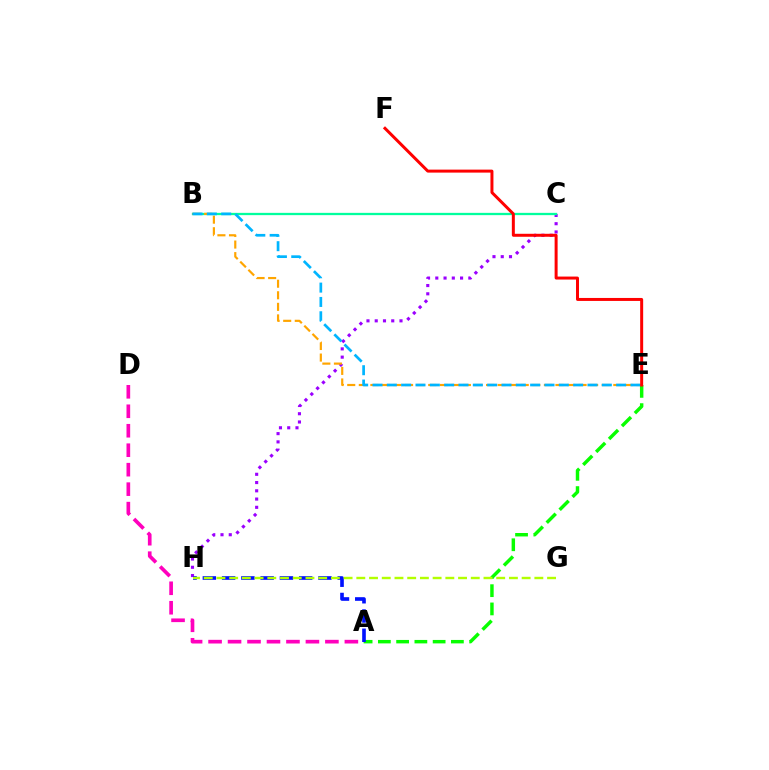{('A', 'E'): [{'color': '#08ff00', 'line_style': 'dashed', 'thickness': 2.48}], ('C', 'H'): [{'color': '#9b00ff', 'line_style': 'dotted', 'thickness': 2.24}], ('A', 'H'): [{'color': '#0010ff', 'line_style': 'dashed', 'thickness': 2.62}], ('B', 'C'): [{'color': '#00ff9d', 'line_style': 'solid', 'thickness': 1.65}], ('B', 'E'): [{'color': '#ffa500', 'line_style': 'dashed', 'thickness': 1.57}, {'color': '#00b5ff', 'line_style': 'dashed', 'thickness': 1.95}], ('E', 'F'): [{'color': '#ff0000', 'line_style': 'solid', 'thickness': 2.15}], ('A', 'D'): [{'color': '#ff00bd', 'line_style': 'dashed', 'thickness': 2.65}], ('G', 'H'): [{'color': '#b3ff00', 'line_style': 'dashed', 'thickness': 1.73}]}